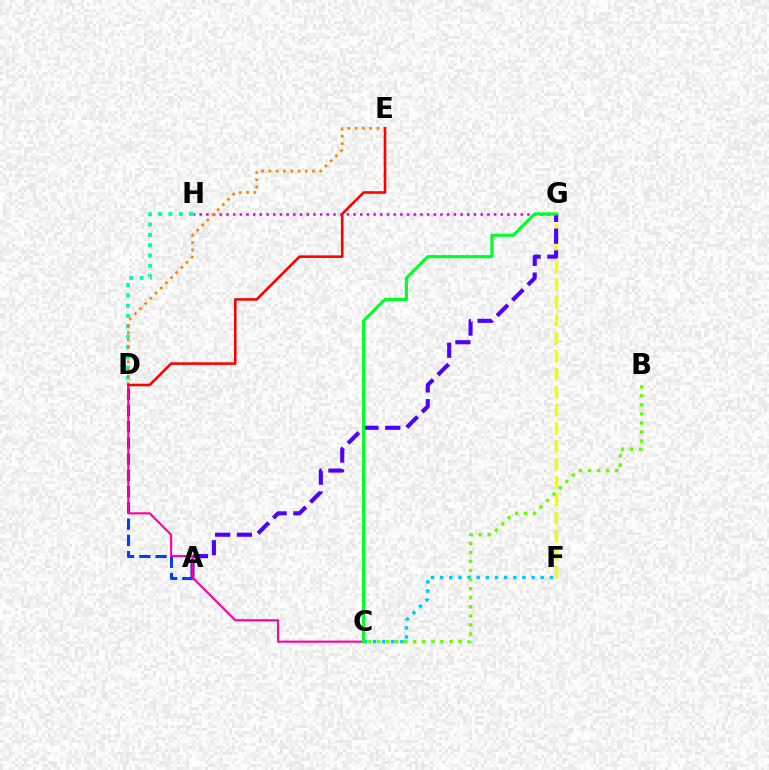{('A', 'D'): [{'color': '#003fff', 'line_style': 'dashed', 'thickness': 2.21}], ('F', 'G'): [{'color': '#eeff00', 'line_style': 'dashed', 'thickness': 2.44}], ('D', 'H'): [{'color': '#00ffaf', 'line_style': 'dotted', 'thickness': 2.8}], ('G', 'H'): [{'color': '#d600ff', 'line_style': 'dotted', 'thickness': 1.82}], ('A', 'G'): [{'color': '#4f00ff', 'line_style': 'dashed', 'thickness': 2.96}], ('D', 'E'): [{'color': '#ff8800', 'line_style': 'dotted', 'thickness': 1.98}, {'color': '#ff0000', 'line_style': 'solid', 'thickness': 1.86}], ('C', 'F'): [{'color': '#00c7ff', 'line_style': 'dotted', 'thickness': 2.48}], ('B', 'C'): [{'color': '#66ff00', 'line_style': 'dotted', 'thickness': 2.46}], ('C', 'D'): [{'color': '#ff00a0', 'line_style': 'solid', 'thickness': 1.51}], ('C', 'G'): [{'color': '#00ff27', 'line_style': 'solid', 'thickness': 2.25}]}